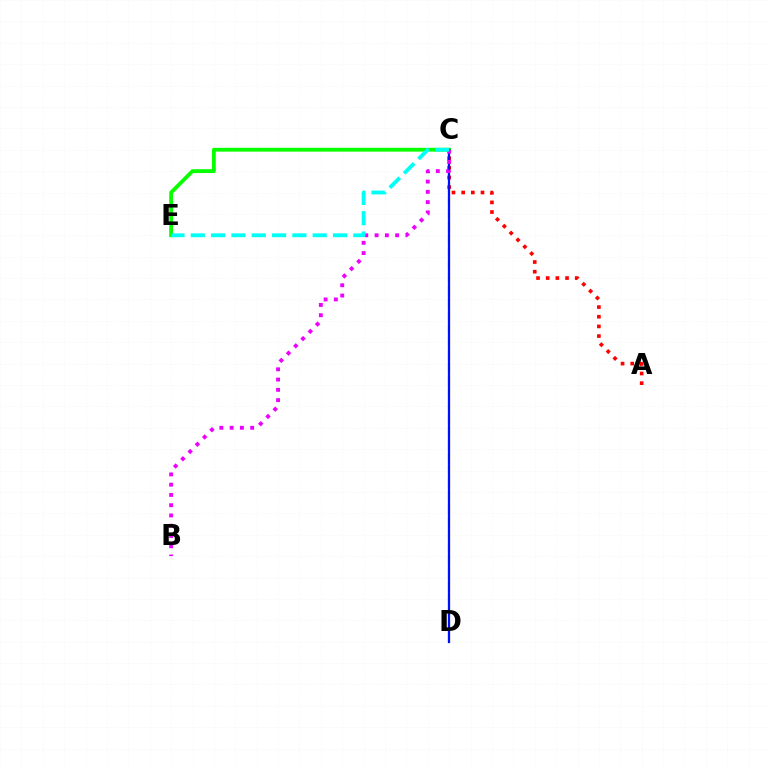{('C', 'D'): [{'color': '#fcf500', 'line_style': 'dashed', 'thickness': 1.75}, {'color': '#0010ff', 'line_style': 'solid', 'thickness': 1.63}], ('A', 'C'): [{'color': '#ff0000', 'line_style': 'dotted', 'thickness': 2.63}], ('C', 'E'): [{'color': '#08ff00', 'line_style': 'solid', 'thickness': 2.74}, {'color': '#00fff6', 'line_style': 'dashed', 'thickness': 2.76}], ('B', 'C'): [{'color': '#ee00ff', 'line_style': 'dotted', 'thickness': 2.79}]}